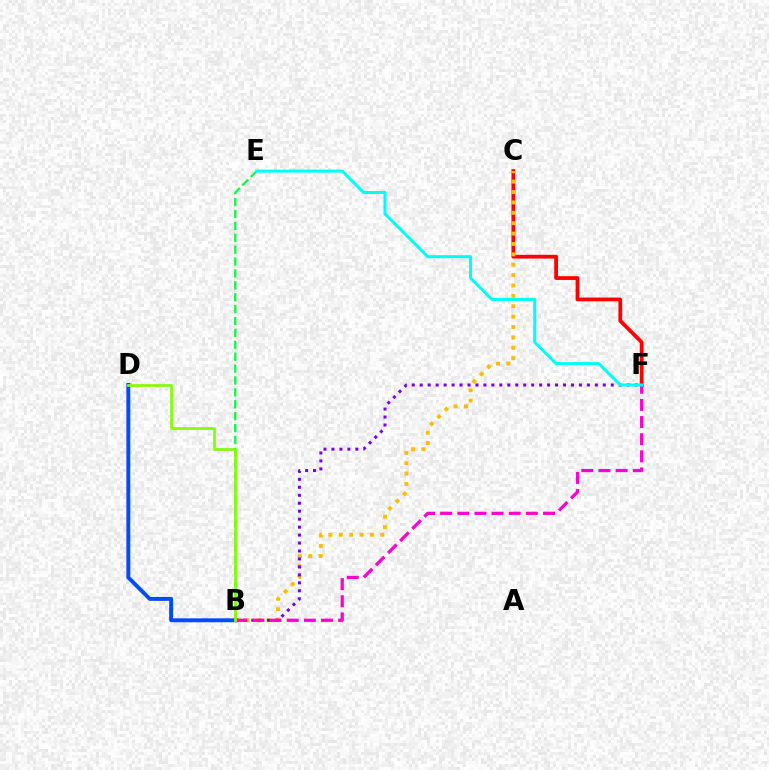{('B', 'E'): [{'color': '#00ff39', 'line_style': 'dashed', 'thickness': 1.62}], ('B', 'D'): [{'color': '#004bff', 'line_style': 'solid', 'thickness': 2.83}, {'color': '#84ff00', 'line_style': 'solid', 'thickness': 1.95}], ('C', 'F'): [{'color': '#ff0000', 'line_style': 'solid', 'thickness': 2.72}], ('B', 'C'): [{'color': '#ffbd00', 'line_style': 'dotted', 'thickness': 2.82}], ('B', 'F'): [{'color': '#7200ff', 'line_style': 'dotted', 'thickness': 2.16}, {'color': '#ff00cf', 'line_style': 'dashed', 'thickness': 2.33}], ('E', 'F'): [{'color': '#00fff6', 'line_style': 'solid', 'thickness': 2.18}]}